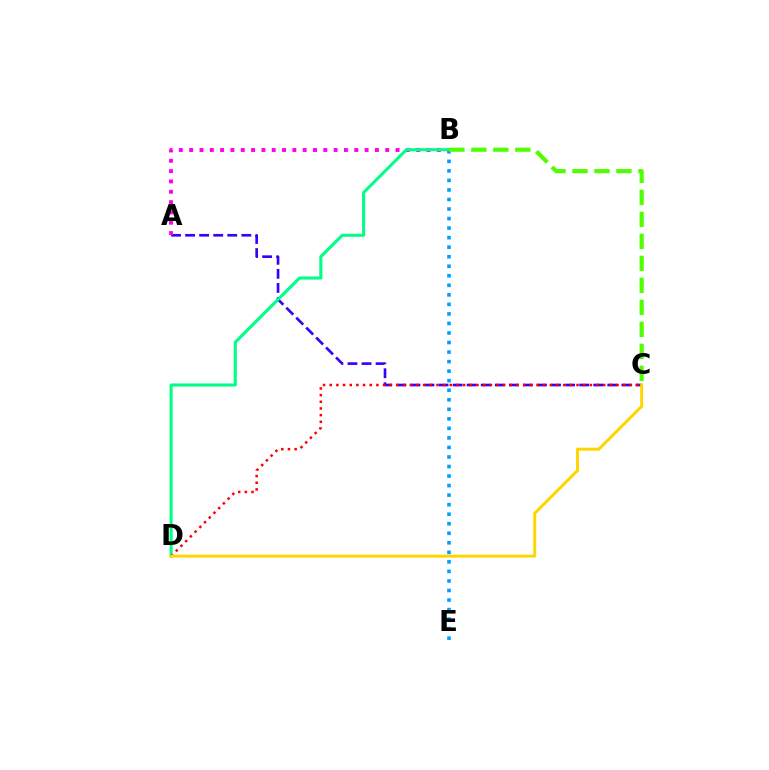{('A', 'C'): [{'color': '#3700ff', 'line_style': 'dashed', 'thickness': 1.91}], ('B', 'E'): [{'color': '#009eff', 'line_style': 'dotted', 'thickness': 2.59}], ('A', 'B'): [{'color': '#ff00ed', 'line_style': 'dotted', 'thickness': 2.8}], ('B', 'D'): [{'color': '#00ff86', 'line_style': 'solid', 'thickness': 2.22}], ('B', 'C'): [{'color': '#4fff00', 'line_style': 'dashed', 'thickness': 2.99}], ('C', 'D'): [{'color': '#ff0000', 'line_style': 'dotted', 'thickness': 1.81}, {'color': '#ffd500', 'line_style': 'solid', 'thickness': 2.13}]}